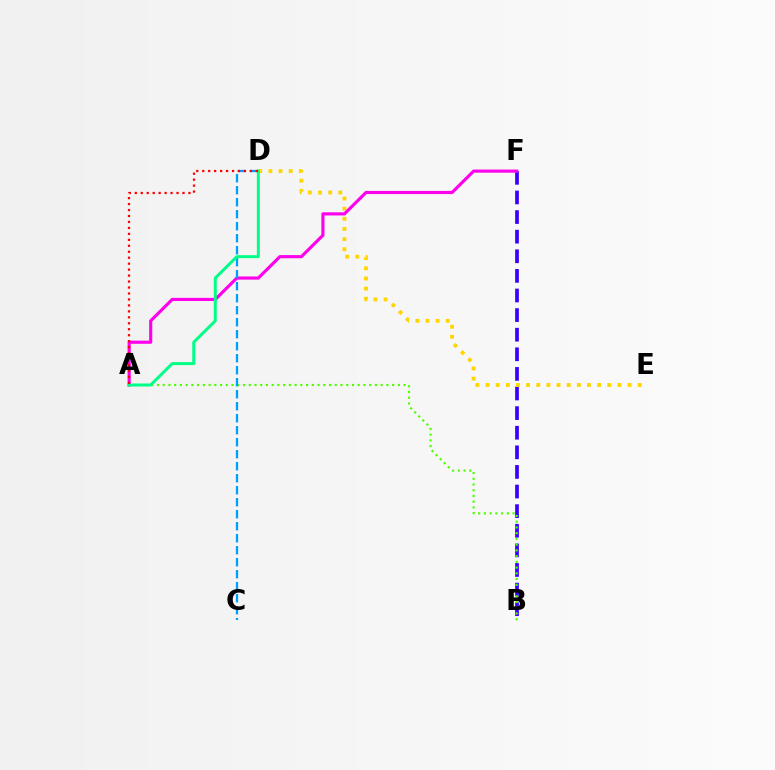{('B', 'F'): [{'color': '#3700ff', 'line_style': 'dashed', 'thickness': 2.66}], ('D', 'E'): [{'color': '#ffd500', 'line_style': 'dotted', 'thickness': 2.76}], ('A', 'B'): [{'color': '#4fff00', 'line_style': 'dotted', 'thickness': 1.56}], ('A', 'F'): [{'color': '#ff00ed', 'line_style': 'solid', 'thickness': 2.26}], ('C', 'D'): [{'color': '#009eff', 'line_style': 'dashed', 'thickness': 1.63}], ('A', 'D'): [{'color': '#00ff86', 'line_style': 'solid', 'thickness': 2.15}, {'color': '#ff0000', 'line_style': 'dotted', 'thickness': 1.62}]}